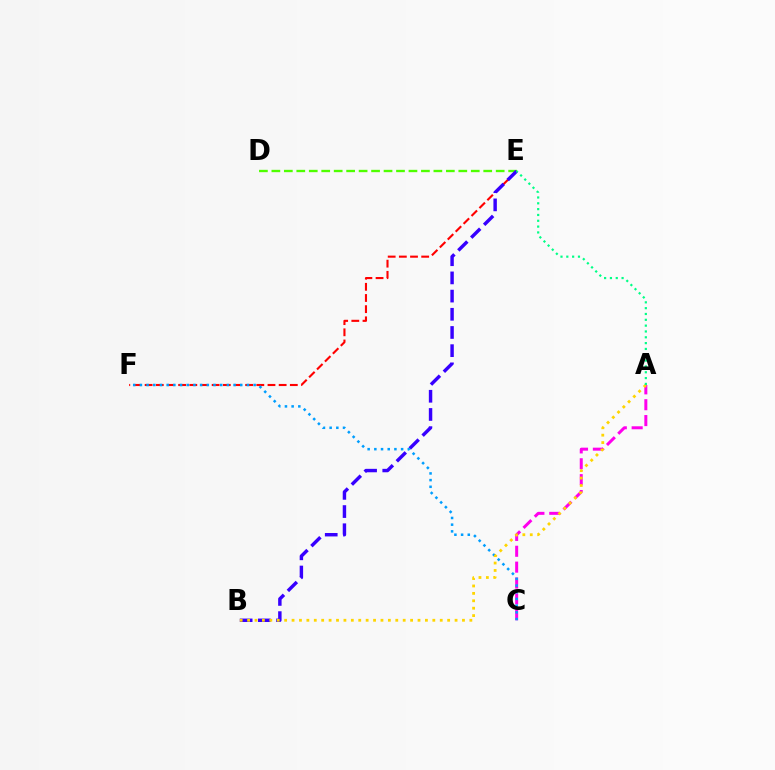{('E', 'F'): [{'color': '#ff0000', 'line_style': 'dashed', 'thickness': 1.52}], ('D', 'E'): [{'color': '#4fff00', 'line_style': 'dashed', 'thickness': 1.69}], ('B', 'E'): [{'color': '#3700ff', 'line_style': 'dashed', 'thickness': 2.47}], ('A', 'C'): [{'color': '#ff00ed', 'line_style': 'dashed', 'thickness': 2.16}], ('C', 'F'): [{'color': '#009eff', 'line_style': 'dotted', 'thickness': 1.82}], ('A', 'B'): [{'color': '#ffd500', 'line_style': 'dotted', 'thickness': 2.01}], ('A', 'E'): [{'color': '#00ff86', 'line_style': 'dotted', 'thickness': 1.58}]}